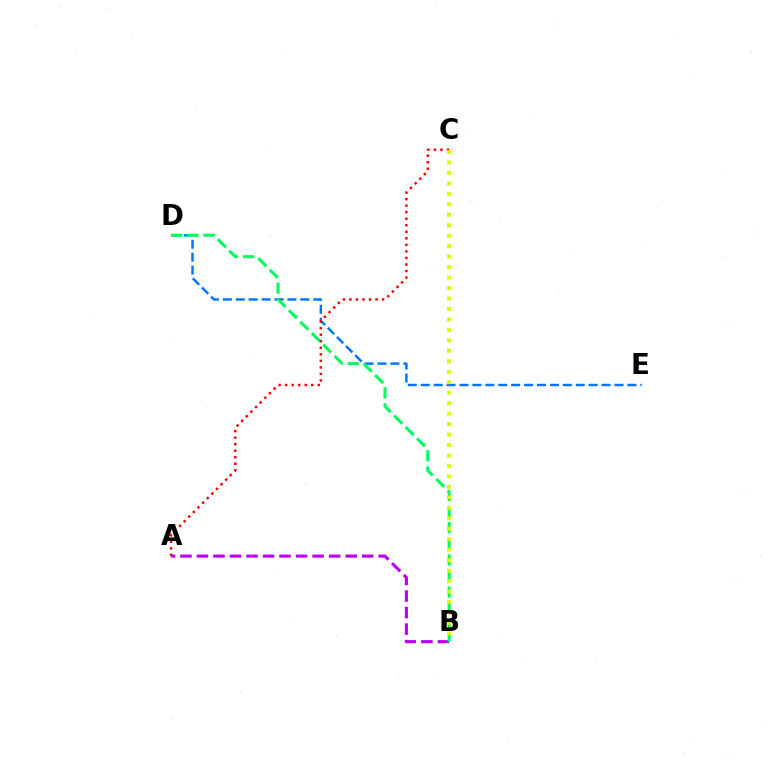{('D', 'E'): [{'color': '#0074ff', 'line_style': 'dashed', 'thickness': 1.76}], ('A', 'B'): [{'color': '#b900ff', 'line_style': 'dashed', 'thickness': 2.24}], ('B', 'D'): [{'color': '#00ff5c', 'line_style': 'dashed', 'thickness': 2.19}], ('A', 'C'): [{'color': '#ff0000', 'line_style': 'dotted', 'thickness': 1.78}], ('B', 'C'): [{'color': '#d1ff00', 'line_style': 'dotted', 'thickness': 2.84}]}